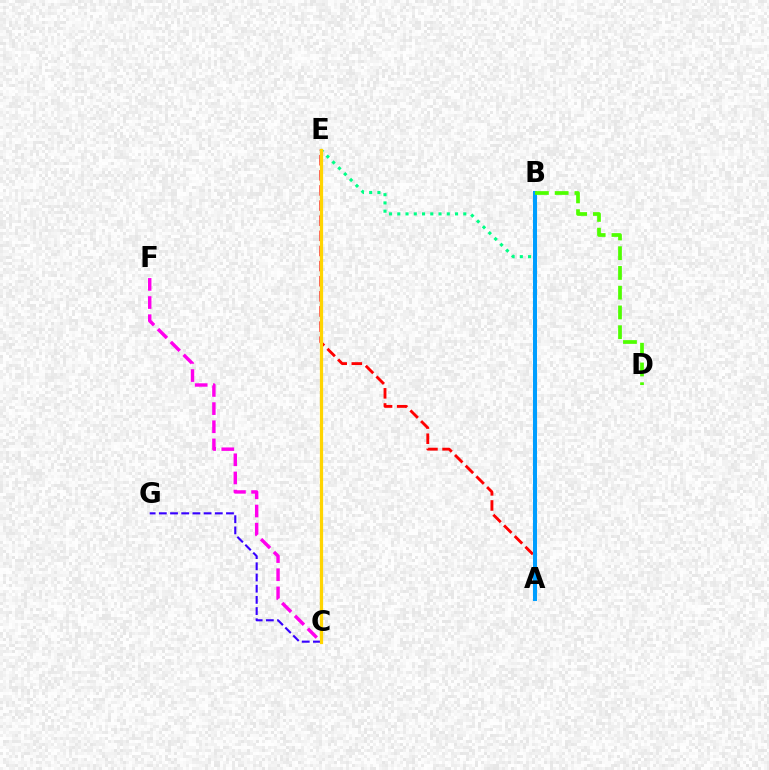{('A', 'E'): [{'color': '#00ff86', 'line_style': 'dotted', 'thickness': 2.24}, {'color': '#ff0000', 'line_style': 'dashed', 'thickness': 2.05}], ('C', 'F'): [{'color': '#ff00ed', 'line_style': 'dashed', 'thickness': 2.47}], ('C', 'G'): [{'color': '#3700ff', 'line_style': 'dashed', 'thickness': 1.52}], ('A', 'B'): [{'color': '#009eff', 'line_style': 'solid', 'thickness': 2.91}], ('C', 'E'): [{'color': '#ffd500', 'line_style': 'solid', 'thickness': 2.33}], ('B', 'D'): [{'color': '#4fff00', 'line_style': 'dashed', 'thickness': 2.68}]}